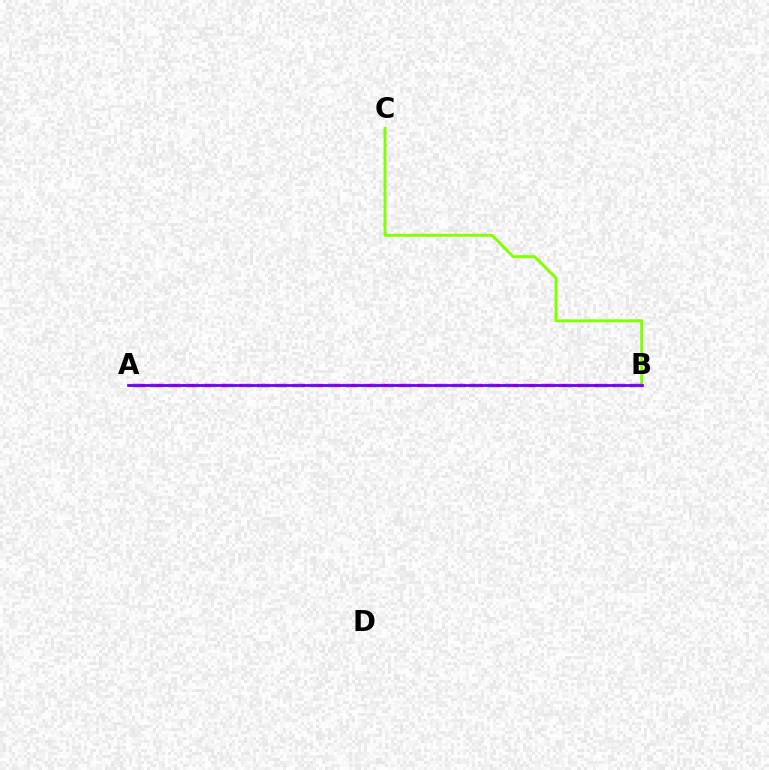{('B', 'C'): [{'color': '#84ff00', 'line_style': 'solid', 'thickness': 2.11}], ('A', 'B'): [{'color': '#ff0000', 'line_style': 'dashed', 'thickness': 2.41}, {'color': '#00fff6', 'line_style': 'dashed', 'thickness': 2.2}, {'color': '#7200ff', 'line_style': 'solid', 'thickness': 1.99}]}